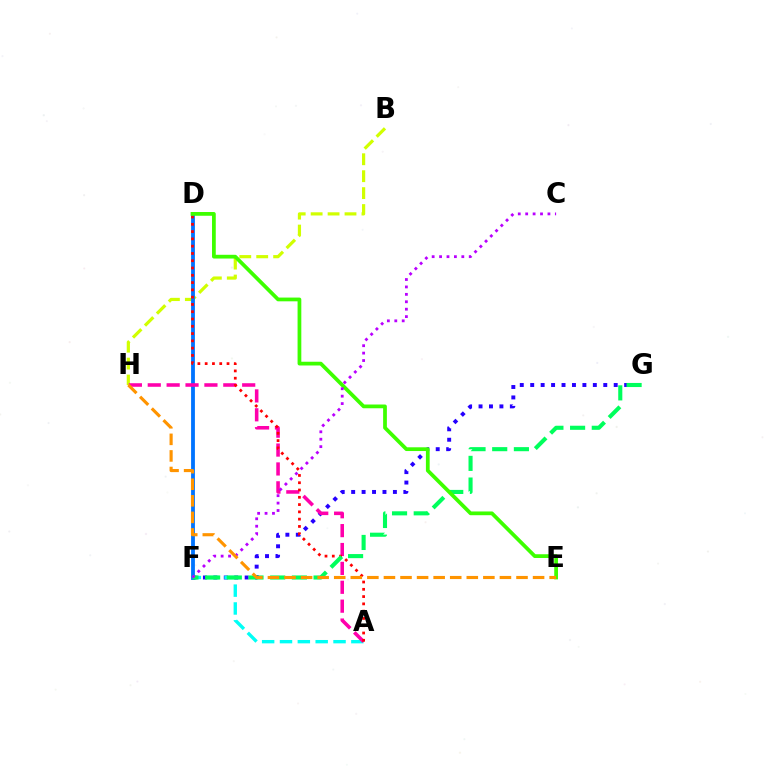{('F', 'G'): [{'color': '#2500ff', 'line_style': 'dotted', 'thickness': 2.84}, {'color': '#00ff5c', 'line_style': 'dashed', 'thickness': 2.95}], ('A', 'F'): [{'color': '#00fff6', 'line_style': 'dashed', 'thickness': 2.42}], ('B', 'H'): [{'color': '#d1ff00', 'line_style': 'dashed', 'thickness': 2.3}], ('D', 'F'): [{'color': '#0074ff', 'line_style': 'solid', 'thickness': 2.74}], ('A', 'H'): [{'color': '#ff00ac', 'line_style': 'dashed', 'thickness': 2.57}], ('A', 'D'): [{'color': '#ff0000', 'line_style': 'dotted', 'thickness': 1.98}], ('D', 'E'): [{'color': '#3dff00', 'line_style': 'solid', 'thickness': 2.7}], ('C', 'F'): [{'color': '#b900ff', 'line_style': 'dotted', 'thickness': 2.02}], ('E', 'H'): [{'color': '#ff9400', 'line_style': 'dashed', 'thickness': 2.25}]}